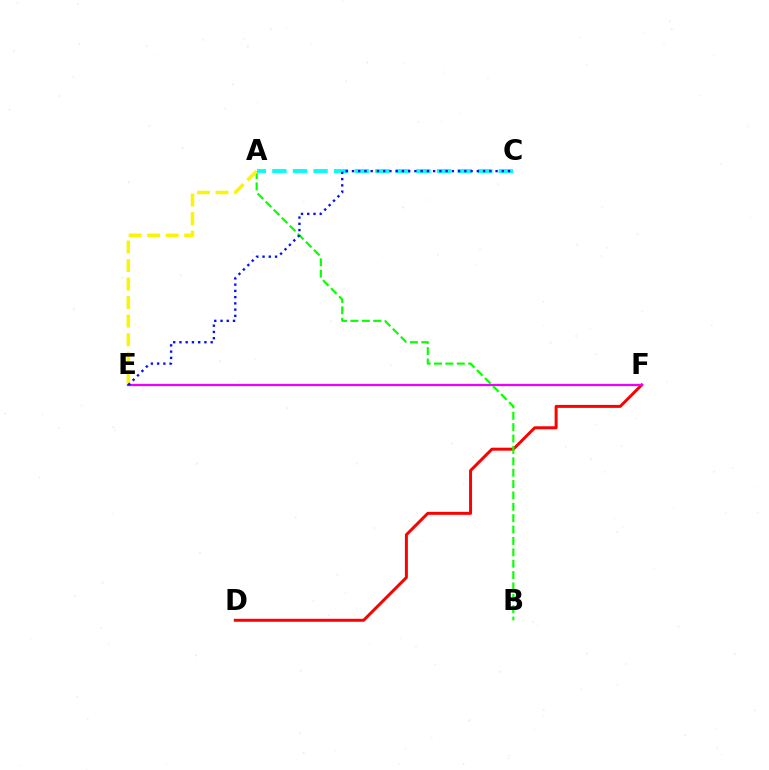{('D', 'F'): [{'color': '#ff0000', 'line_style': 'solid', 'thickness': 2.14}], ('E', 'F'): [{'color': '#ee00ff', 'line_style': 'solid', 'thickness': 1.62}], ('A', 'C'): [{'color': '#00fff6', 'line_style': 'dashed', 'thickness': 2.8}], ('A', 'B'): [{'color': '#08ff00', 'line_style': 'dashed', 'thickness': 1.55}], ('A', 'E'): [{'color': '#fcf500', 'line_style': 'dashed', 'thickness': 2.52}], ('C', 'E'): [{'color': '#0010ff', 'line_style': 'dotted', 'thickness': 1.7}]}